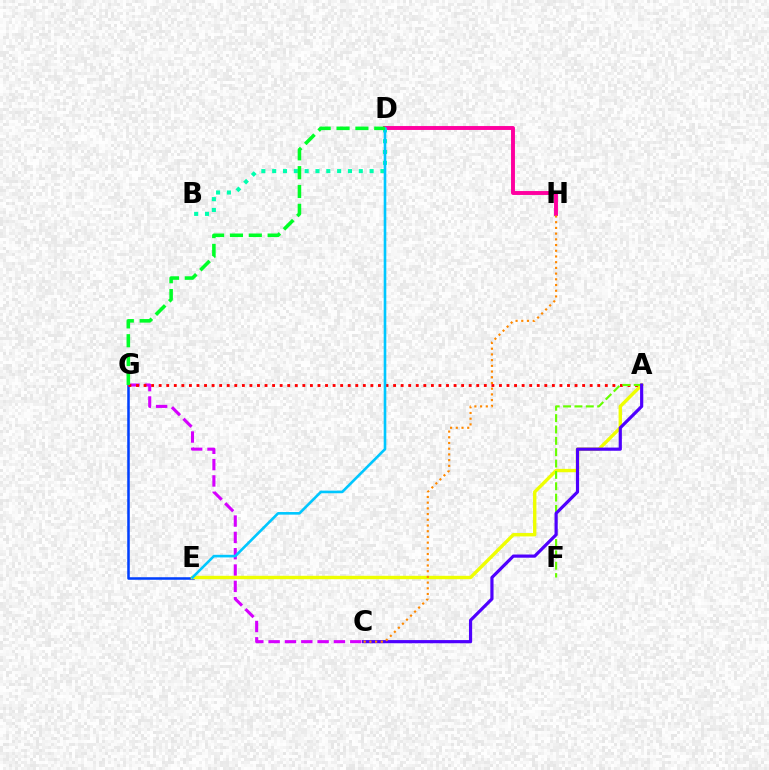{('E', 'G'): [{'color': '#003fff', 'line_style': 'solid', 'thickness': 1.83}], ('C', 'G'): [{'color': '#d600ff', 'line_style': 'dashed', 'thickness': 2.22}], ('A', 'E'): [{'color': '#eeff00', 'line_style': 'solid', 'thickness': 2.43}], ('A', 'G'): [{'color': '#ff0000', 'line_style': 'dotted', 'thickness': 2.05}], ('A', 'F'): [{'color': '#66ff00', 'line_style': 'dashed', 'thickness': 1.54}], ('D', 'H'): [{'color': '#ff00a0', 'line_style': 'solid', 'thickness': 2.82}], ('A', 'C'): [{'color': '#4f00ff', 'line_style': 'solid', 'thickness': 2.29}], ('B', 'D'): [{'color': '#00ffaf', 'line_style': 'dotted', 'thickness': 2.94}], ('D', 'E'): [{'color': '#00c7ff', 'line_style': 'solid', 'thickness': 1.88}], ('C', 'H'): [{'color': '#ff8800', 'line_style': 'dotted', 'thickness': 1.55}], ('D', 'G'): [{'color': '#00ff27', 'line_style': 'dashed', 'thickness': 2.56}]}